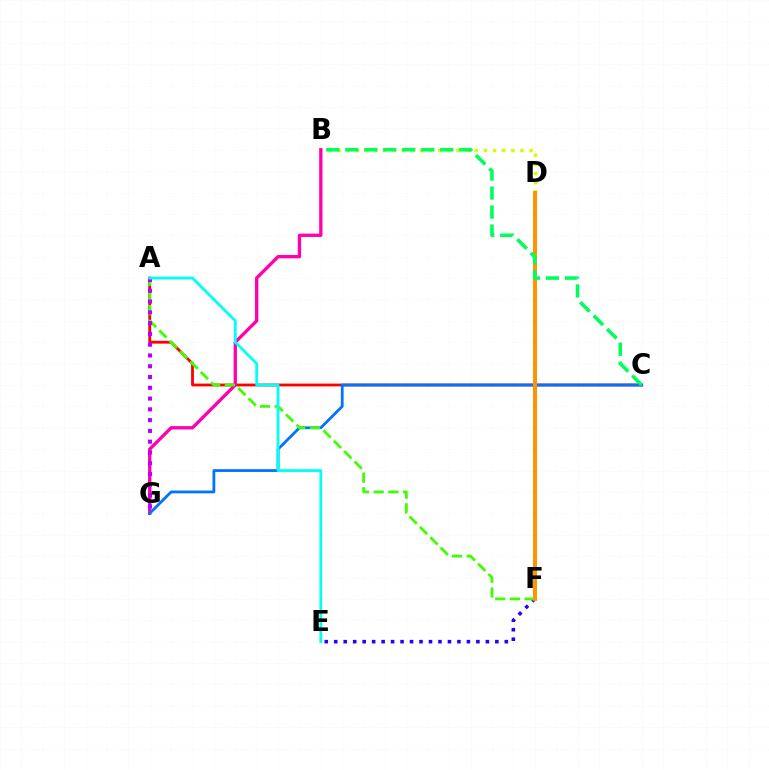{('E', 'F'): [{'color': '#2500ff', 'line_style': 'dotted', 'thickness': 2.57}], ('A', 'C'): [{'color': '#ff0000', 'line_style': 'solid', 'thickness': 2.03}], ('B', 'D'): [{'color': '#d1ff00', 'line_style': 'dotted', 'thickness': 2.48}], ('B', 'G'): [{'color': '#ff00ac', 'line_style': 'solid', 'thickness': 2.38}], ('C', 'G'): [{'color': '#0074ff', 'line_style': 'solid', 'thickness': 2.01}], ('A', 'F'): [{'color': '#3dff00', 'line_style': 'dashed', 'thickness': 2.0}], ('A', 'G'): [{'color': '#b900ff', 'line_style': 'dotted', 'thickness': 2.93}], ('A', 'E'): [{'color': '#00fff6', 'line_style': 'solid', 'thickness': 2.0}], ('D', 'F'): [{'color': '#ff9400', 'line_style': 'solid', 'thickness': 2.87}], ('B', 'C'): [{'color': '#00ff5c', 'line_style': 'dashed', 'thickness': 2.58}]}